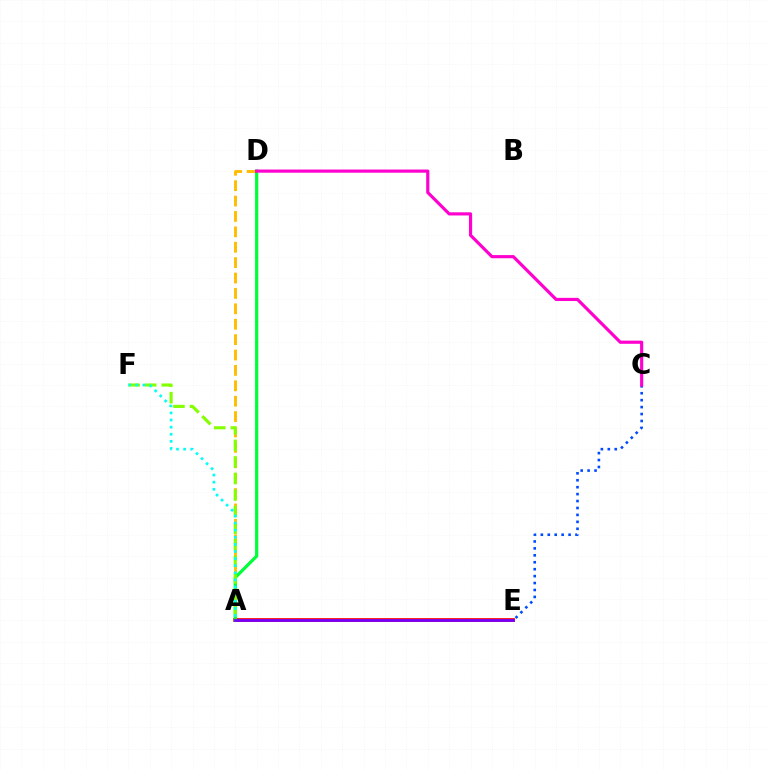{('A', 'E'): [{'color': '#ff0000', 'line_style': 'solid', 'thickness': 2.69}, {'color': '#7200ff', 'line_style': 'solid', 'thickness': 1.96}], ('A', 'D'): [{'color': '#ffbd00', 'line_style': 'dashed', 'thickness': 2.09}, {'color': '#00ff39', 'line_style': 'solid', 'thickness': 2.32}], ('C', 'E'): [{'color': '#004bff', 'line_style': 'dotted', 'thickness': 1.88}], ('A', 'F'): [{'color': '#84ff00', 'line_style': 'dashed', 'thickness': 2.25}, {'color': '#00fff6', 'line_style': 'dotted', 'thickness': 1.93}], ('C', 'D'): [{'color': '#ff00cf', 'line_style': 'solid', 'thickness': 2.27}]}